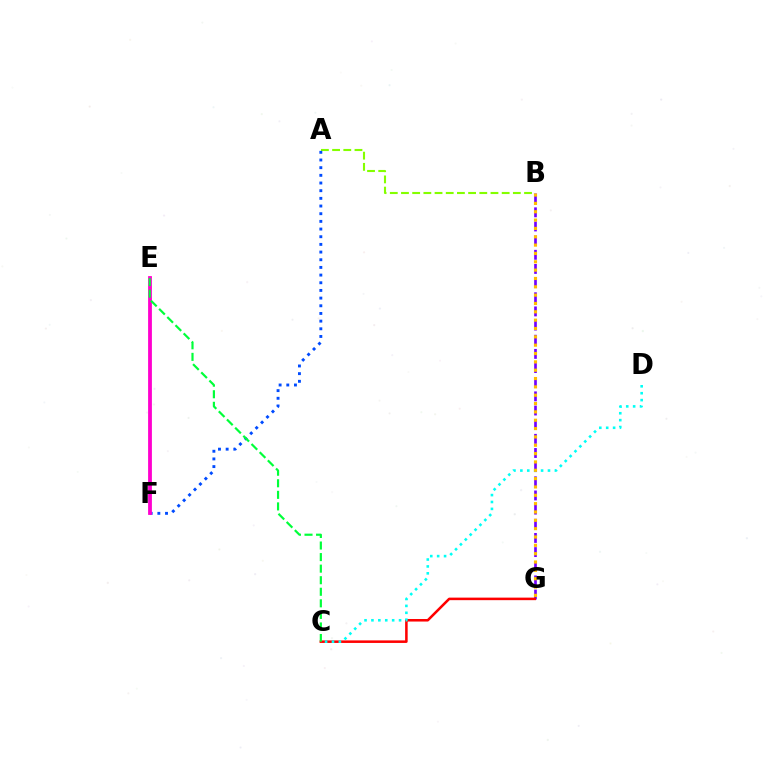{('B', 'G'): [{'color': '#7200ff', 'line_style': 'dashed', 'thickness': 1.92}, {'color': '#ffbd00', 'line_style': 'dotted', 'thickness': 2.27}], ('A', 'B'): [{'color': '#84ff00', 'line_style': 'dashed', 'thickness': 1.52}], ('C', 'G'): [{'color': '#ff0000', 'line_style': 'solid', 'thickness': 1.83}], ('A', 'F'): [{'color': '#004bff', 'line_style': 'dotted', 'thickness': 2.08}], ('C', 'D'): [{'color': '#00fff6', 'line_style': 'dotted', 'thickness': 1.88}], ('E', 'F'): [{'color': '#ff00cf', 'line_style': 'solid', 'thickness': 2.74}], ('C', 'E'): [{'color': '#00ff39', 'line_style': 'dashed', 'thickness': 1.57}]}